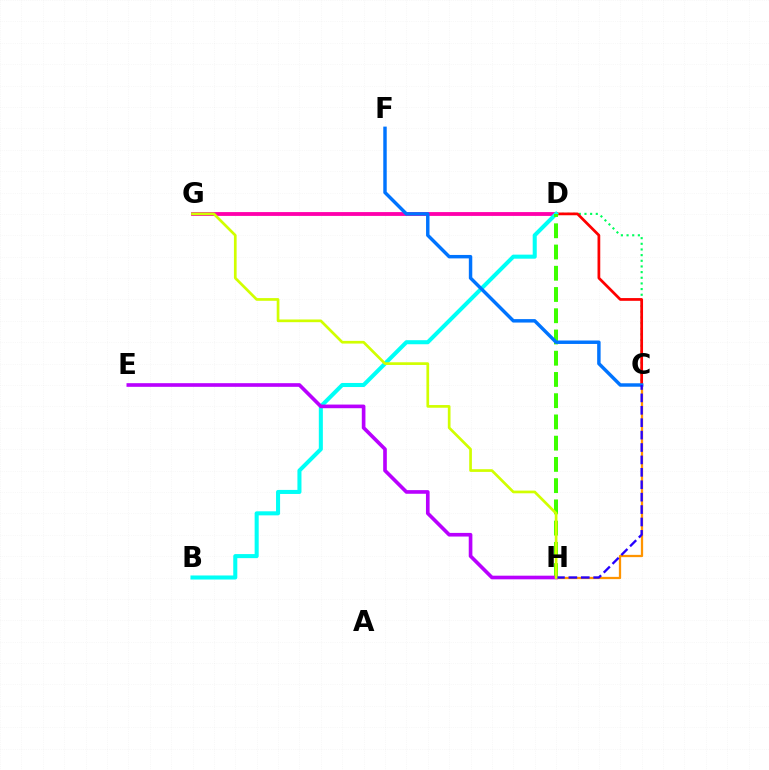{('D', 'G'): [{'color': '#ff00ac', 'line_style': 'solid', 'thickness': 2.76}], ('C', 'D'): [{'color': '#00ff5c', 'line_style': 'dotted', 'thickness': 1.54}, {'color': '#ff0000', 'line_style': 'solid', 'thickness': 1.97}], ('B', 'D'): [{'color': '#00fff6', 'line_style': 'solid', 'thickness': 2.92}], ('D', 'H'): [{'color': '#3dff00', 'line_style': 'dashed', 'thickness': 2.89}], ('C', 'H'): [{'color': '#ff9400', 'line_style': 'solid', 'thickness': 1.64}, {'color': '#2500ff', 'line_style': 'dashed', 'thickness': 1.69}], ('E', 'H'): [{'color': '#b900ff', 'line_style': 'solid', 'thickness': 2.62}], ('C', 'F'): [{'color': '#0074ff', 'line_style': 'solid', 'thickness': 2.48}], ('G', 'H'): [{'color': '#d1ff00', 'line_style': 'solid', 'thickness': 1.94}]}